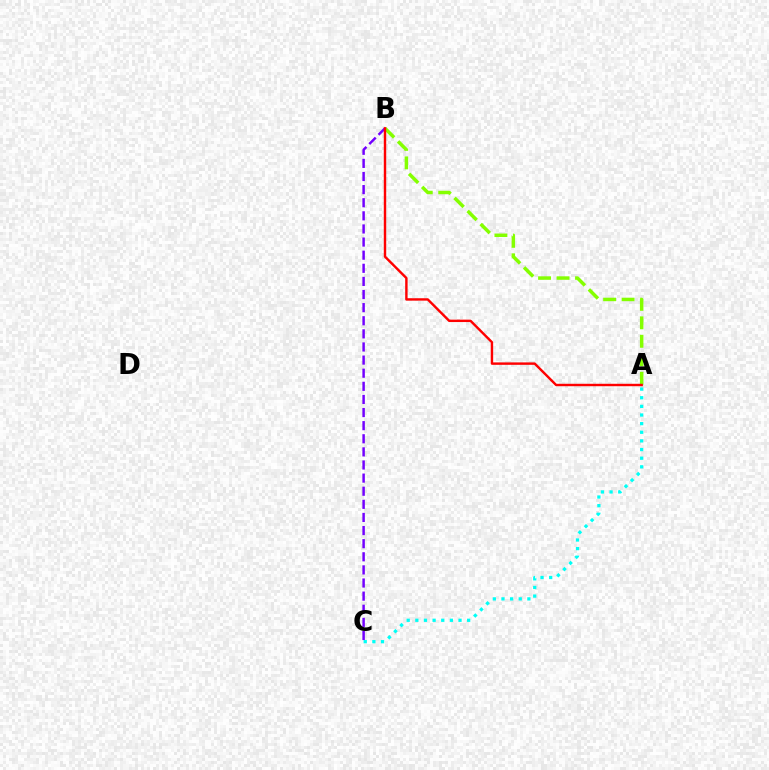{('B', 'C'): [{'color': '#7200ff', 'line_style': 'dashed', 'thickness': 1.78}], ('A', 'B'): [{'color': '#84ff00', 'line_style': 'dashed', 'thickness': 2.51}, {'color': '#ff0000', 'line_style': 'solid', 'thickness': 1.74}], ('A', 'C'): [{'color': '#00fff6', 'line_style': 'dotted', 'thickness': 2.35}]}